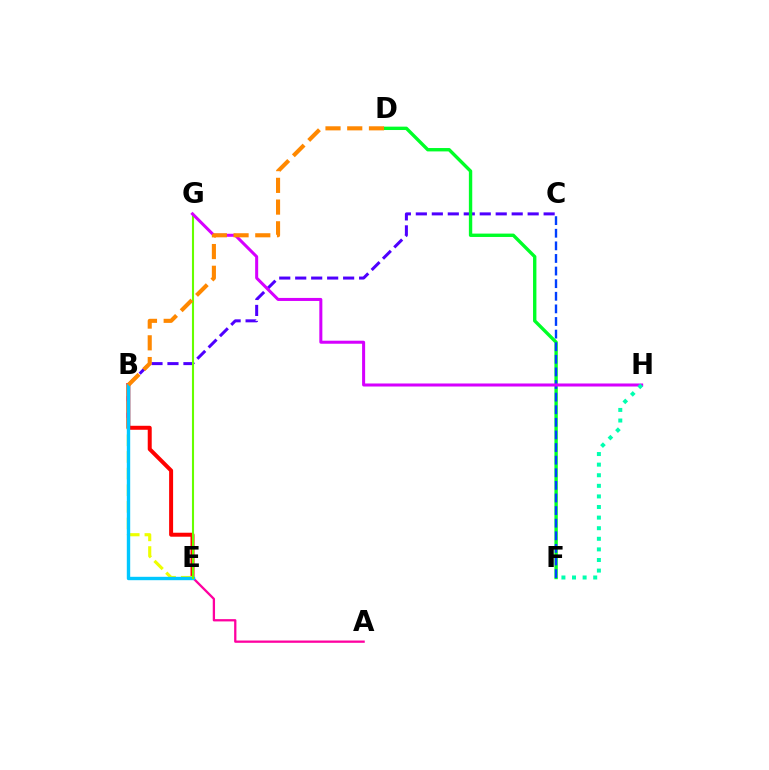{('B', 'E'): [{'color': '#ff0000', 'line_style': 'solid', 'thickness': 2.87}, {'color': '#eeff00', 'line_style': 'dashed', 'thickness': 2.26}, {'color': '#00c7ff', 'line_style': 'solid', 'thickness': 2.44}], ('A', 'E'): [{'color': '#ff00a0', 'line_style': 'solid', 'thickness': 1.64}], ('B', 'C'): [{'color': '#4f00ff', 'line_style': 'dashed', 'thickness': 2.17}], ('D', 'F'): [{'color': '#00ff27', 'line_style': 'solid', 'thickness': 2.43}], ('C', 'F'): [{'color': '#003fff', 'line_style': 'dashed', 'thickness': 1.71}], ('E', 'G'): [{'color': '#66ff00', 'line_style': 'solid', 'thickness': 1.5}], ('G', 'H'): [{'color': '#d600ff', 'line_style': 'solid', 'thickness': 2.18}], ('F', 'H'): [{'color': '#00ffaf', 'line_style': 'dotted', 'thickness': 2.88}], ('B', 'D'): [{'color': '#ff8800', 'line_style': 'dashed', 'thickness': 2.95}]}